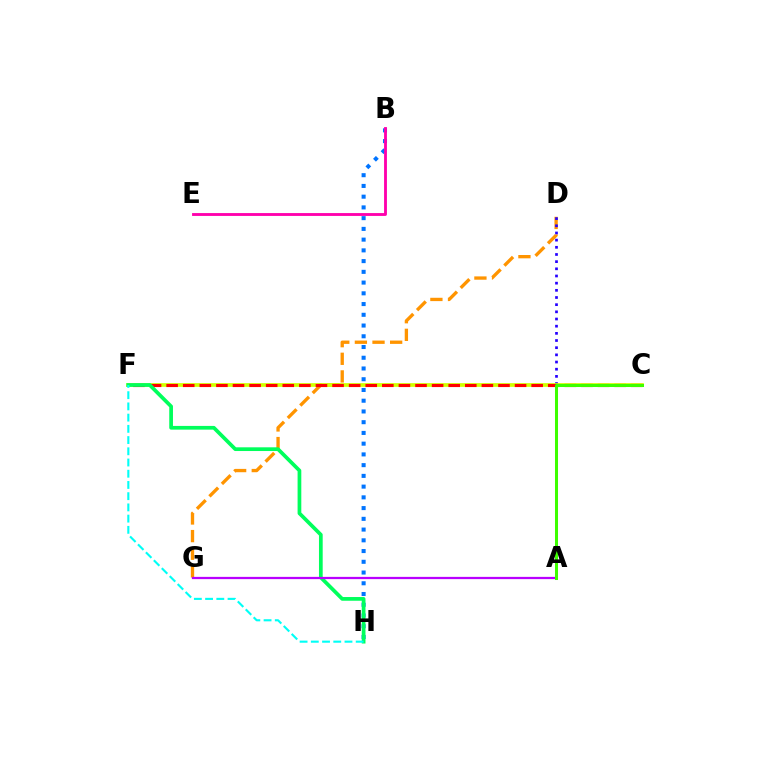{('D', 'G'): [{'color': '#ff9400', 'line_style': 'dashed', 'thickness': 2.39}], ('A', 'D'): [{'color': '#2500ff', 'line_style': 'dotted', 'thickness': 1.95}], ('C', 'F'): [{'color': '#d1ff00', 'line_style': 'solid', 'thickness': 2.67}, {'color': '#ff0000', 'line_style': 'dashed', 'thickness': 2.25}], ('B', 'H'): [{'color': '#0074ff', 'line_style': 'dotted', 'thickness': 2.92}], ('F', 'H'): [{'color': '#00ff5c', 'line_style': 'solid', 'thickness': 2.68}, {'color': '#00fff6', 'line_style': 'dashed', 'thickness': 1.52}], ('A', 'G'): [{'color': '#b900ff', 'line_style': 'solid', 'thickness': 1.62}], ('B', 'E'): [{'color': '#ff00ac', 'line_style': 'solid', 'thickness': 2.05}], ('A', 'C'): [{'color': '#3dff00', 'line_style': 'solid', 'thickness': 2.18}]}